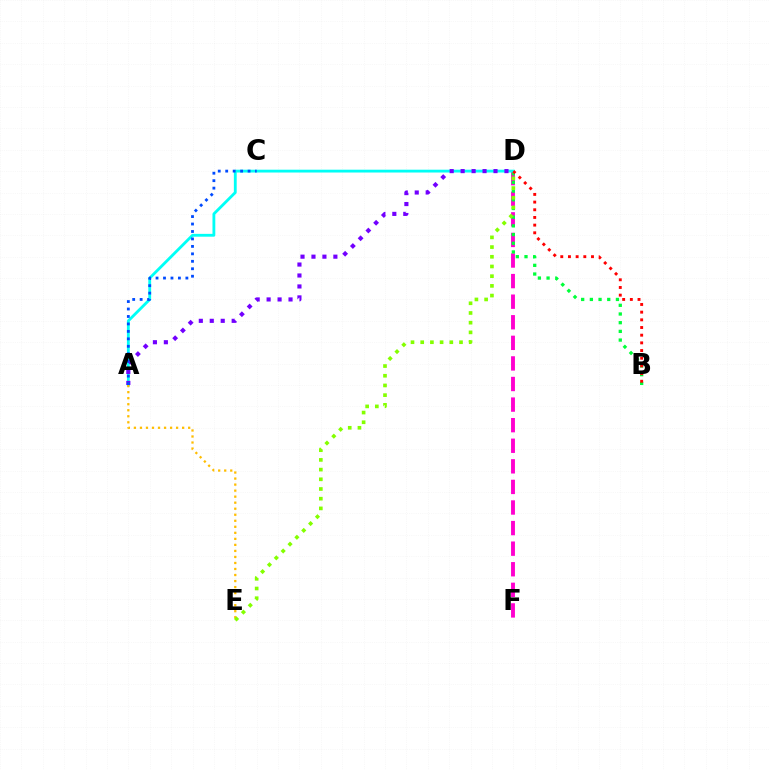{('D', 'F'): [{'color': '#ff00cf', 'line_style': 'dashed', 'thickness': 2.8}], ('B', 'D'): [{'color': '#00ff39', 'line_style': 'dotted', 'thickness': 2.36}, {'color': '#ff0000', 'line_style': 'dotted', 'thickness': 2.09}], ('A', 'D'): [{'color': '#00fff6', 'line_style': 'solid', 'thickness': 2.04}, {'color': '#7200ff', 'line_style': 'dotted', 'thickness': 2.98}], ('A', 'E'): [{'color': '#ffbd00', 'line_style': 'dotted', 'thickness': 1.64}], ('D', 'E'): [{'color': '#84ff00', 'line_style': 'dotted', 'thickness': 2.64}], ('A', 'C'): [{'color': '#004bff', 'line_style': 'dotted', 'thickness': 2.03}]}